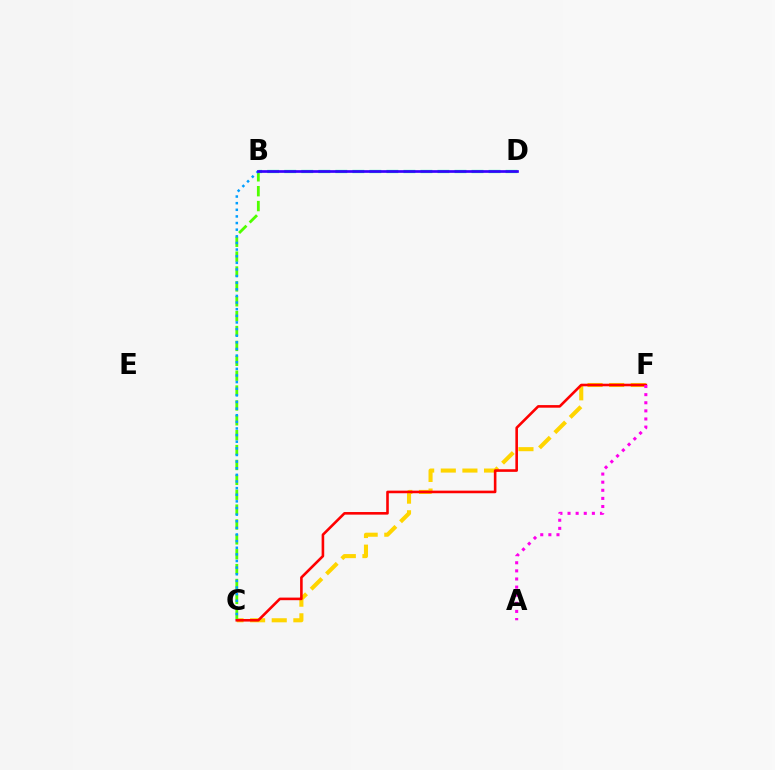{('C', 'F'): [{'color': '#ffd500', 'line_style': 'dashed', 'thickness': 2.94}, {'color': '#ff0000', 'line_style': 'solid', 'thickness': 1.87}], ('B', 'C'): [{'color': '#4fff00', 'line_style': 'dashed', 'thickness': 2.02}, {'color': '#009eff', 'line_style': 'dotted', 'thickness': 1.8}], ('B', 'D'): [{'color': '#00ff86', 'line_style': 'dashed', 'thickness': 2.31}, {'color': '#3700ff', 'line_style': 'solid', 'thickness': 1.93}], ('A', 'F'): [{'color': '#ff00ed', 'line_style': 'dotted', 'thickness': 2.2}]}